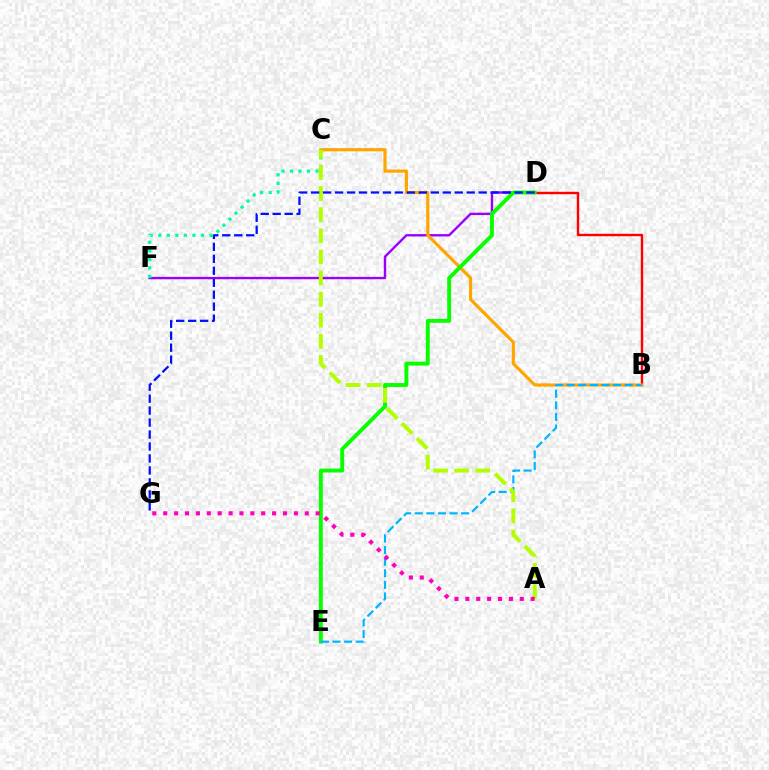{('B', 'D'): [{'color': '#ff0000', 'line_style': 'solid', 'thickness': 1.74}], ('D', 'F'): [{'color': '#9b00ff', 'line_style': 'solid', 'thickness': 1.71}], ('B', 'C'): [{'color': '#ffa500', 'line_style': 'solid', 'thickness': 2.28}], ('C', 'F'): [{'color': '#00ff9d', 'line_style': 'dotted', 'thickness': 2.32}], ('D', 'E'): [{'color': '#08ff00', 'line_style': 'solid', 'thickness': 2.8}], ('B', 'E'): [{'color': '#00b5ff', 'line_style': 'dashed', 'thickness': 1.58}], ('A', 'C'): [{'color': '#b3ff00', 'line_style': 'dashed', 'thickness': 2.87}], ('D', 'G'): [{'color': '#0010ff', 'line_style': 'dashed', 'thickness': 1.63}], ('A', 'G'): [{'color': '#ff00bd', 'line_style': 'dotted', 'thickness': 2.96}]}